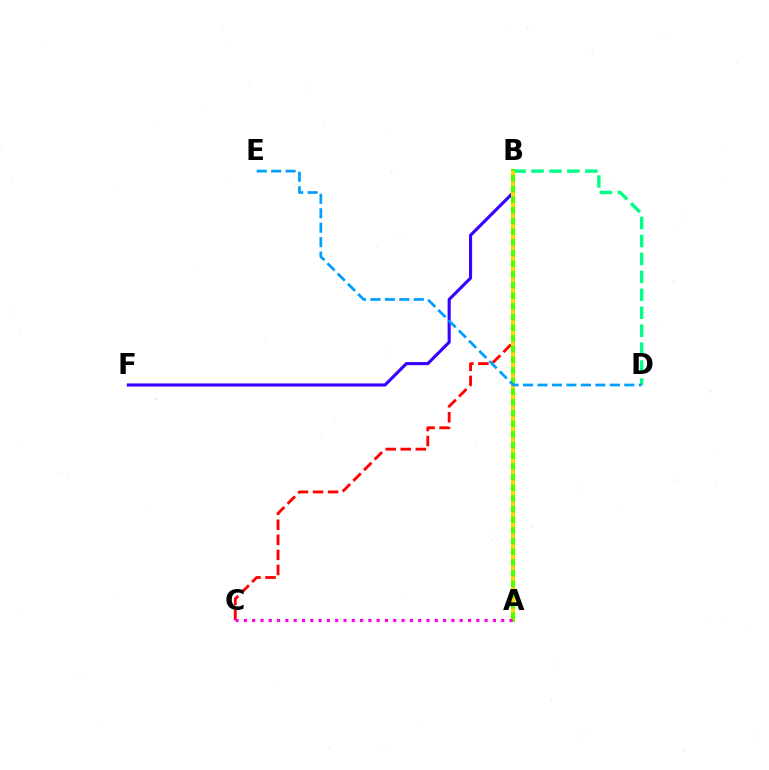{('B', 'C'): [{'color': '#ff0000', 'line_style': 'dashed', 'thickness': 2.05}], ('B', 'F'): [{'color': '#3700ff', 'line_style': 'solid', 'thickness': 2.24}], ('B', 'D'): [{'color': '#00ff86', 'line_style': 'dashed', 'thickness': 2.44}], ('A', 'B'): [{'color': '#4fff00', 'line_style': 'solid', 'thickness': 2.96}, {'color': '#ffd500', 'line_style': 'dotted', 'thickness': 2.9}], ('A', 'C'): [{'color': '#ff00ed', 'line_style': 'dotted', 'thickness': 2.26}], ('D', 'E'): [{'color': '#009eff', 'line_style': 'dashed', 'thickness': 1.97}]}